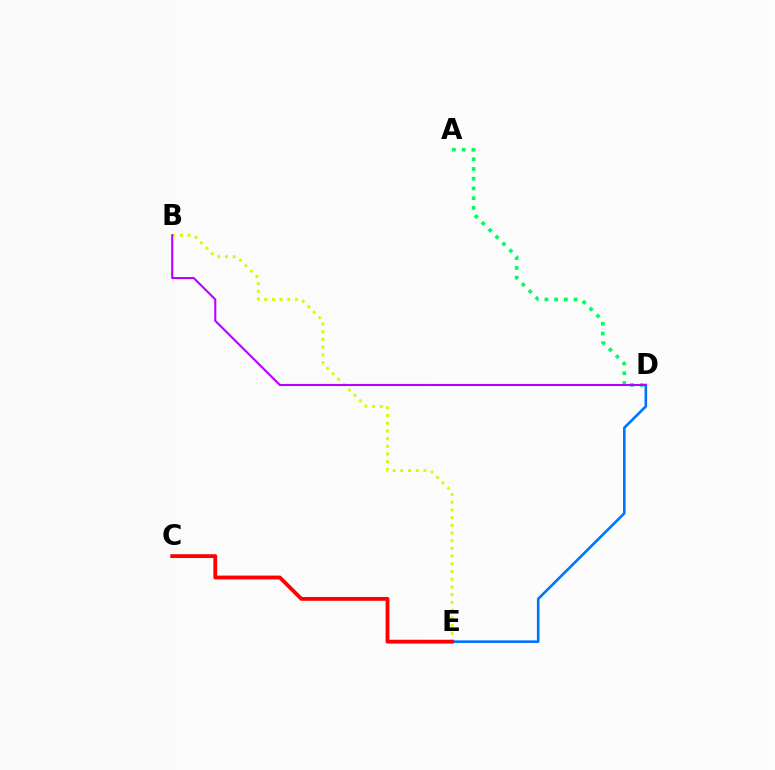{('D', 'E'): [{'color': '#0074ff', 'line_style': 'solid', 'thickness': 1.88}], ('B', 'E'): [{'color': '#d1ff00', 'line_style': 'dotted', 'thickness': 2.09}], ('A', 'D'): [{'color': '#00ff5c', 'line_style': 'dotted', 'thickness': 2.65}], ('B', 'D'): [{'color': '#b900ff', 'line_style': 'solid', 'thickness': 1.5}], ('C', 'E'): [{'color': '#ff0000', 'line_style': 'solid', 'thickness': 2.74}]}